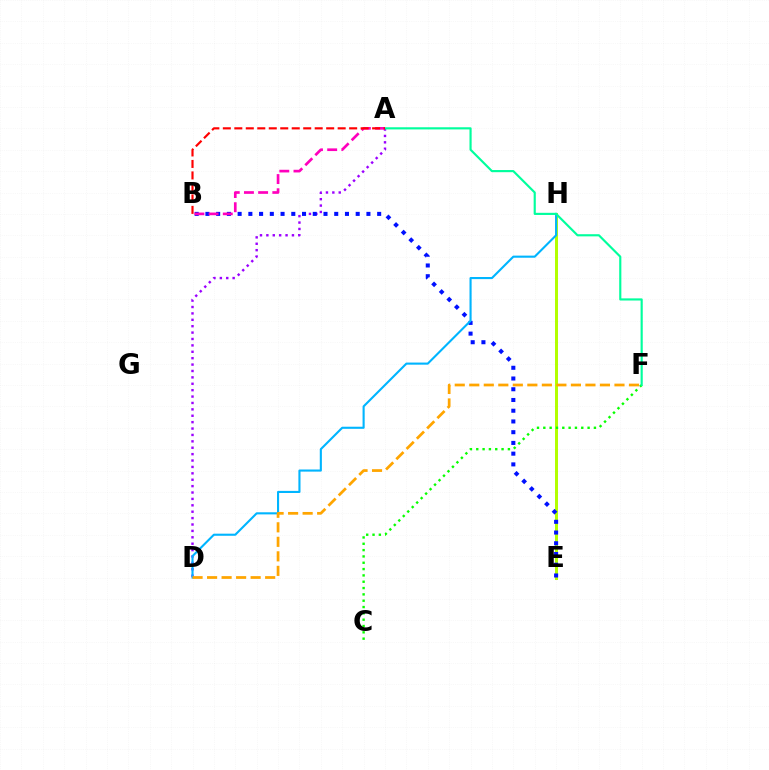{('A', 'D'): [{'color': '#9b00ff', 'line_style': 'dotted', 'thickness': 1.74}], ('E', 'H'): [{'color': '#b3ff00', 'line_style': 'solid', 'thickness': 2.15}], ('C', 'F'): [{'color': '#08ff00', 'line_style': 'dotted', 'thickness': 1.72}], ('B', 'E'): [{'color': '#0010ff', 'line_style': 'dotted', 'thickness': 2.92}], ('D', 'H'): [{'color': '#00b5ff', 'line_style': 'solid', 'thickness': 1.52}], ('A', 'F'): [{'color': '#00ff9d', 'line_style': 'solid', 'thickness': 1.55}], ('A', 'B'): [{'color': '#ff00bd', 'line_style': 'dashed', 'thickness': 1.93}, {'color': '#ff0000', 'line_style': 'dashed', 'thickness': 1.56}], ('D', 'F'): [{'color': '#ffa500', 'line_style': 'dashed', 'thickness': 1.97}]}